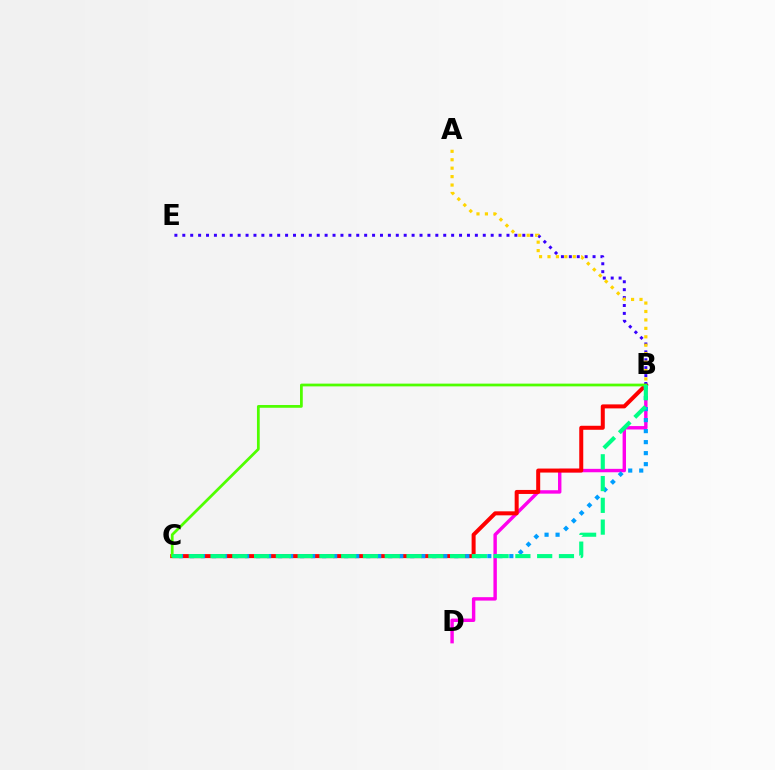{('B', 'D'): [{'color': '#ff00ed', 'line_style': 'solid', 'thickness': 2.46}], ('B', 'C'): [{'color': '#ff0000', 'line_style': 'solid', 'thickness': 2.88}, {'color': '#009eff', 'line_style': 'dotted', 'thickness': 2.99}, {'color': '#4fff00', 'line_style': 'solid', 'thickness': 1.98}, {'color': '#00ff86', 'line_style': 'dashed', 'thickness': 2.96}], ('B', 'E'): [{'color': '#3700ff', 'line_style': 'dotted', 'thickness': 2.15}], ('A', 'B'): [{'color': '#ffd500', 'line_style': 'dotted', 'thickness': 2.29}]}